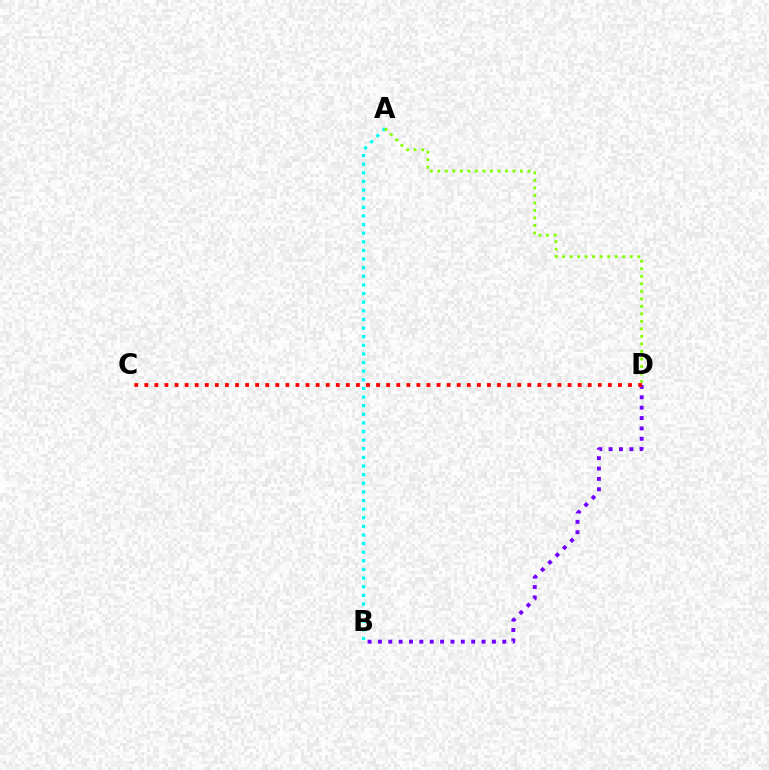{('A', 'B'): [{'color': '#00fff6', 'line_style': 'dotted', 'thickness': 2.34}], ('B', 'D'): [{'color': '#7200ff', 'line_style': 'dotted', 'thickness': 2.82}], ('A', 'D'): [{'color': '#84ff00', 'line_style': 'dotted', 'thickness': 2.04}], ('C', 'D'): [{'color': '#ff0000', 'line_style': 'dotted', 'thickness': 2.74}]}